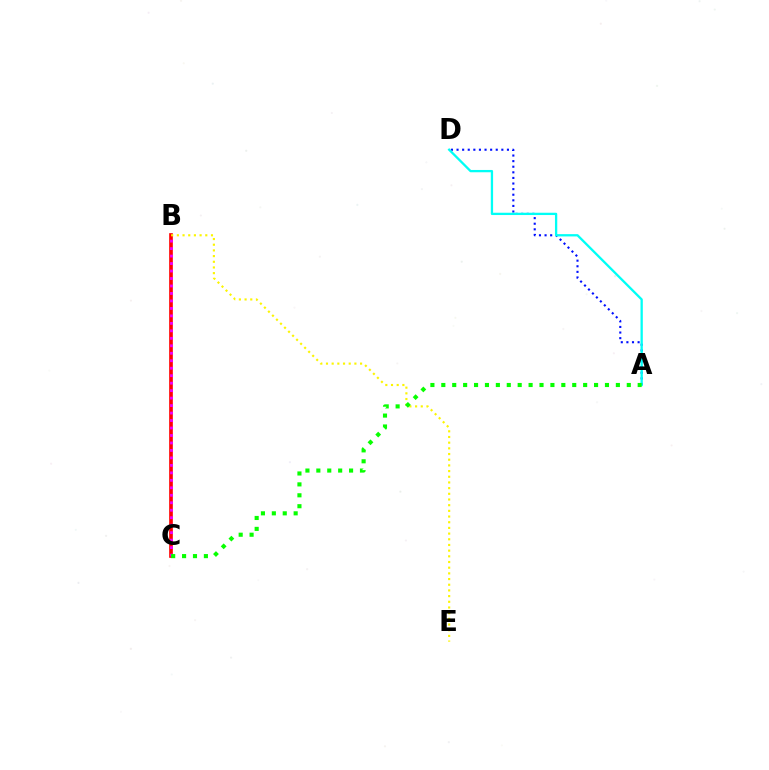{('B', 'C'): [{'color': '#ff0000', 'line_style': 'solid', 'thickness': 2.63}, {'color': '#ee00ff', 'line_style': 'dotted', 'thickness': 2.03}], ('A', 'D'): [{'color': '#0010ff', 'line_style': 'dotted', 'thickness': 1.52}, {'color': '#00fff6', 'line_style': 'solid', 'thickness': 1.66}], ('B', 'E'): [{'color': '#fcf500', 'line_style': 'dotted', 'thickness': 1.54}], ('A', 'C'): [{'color': '#08ff00', 'line_style': 'dotted', 'thickness': 2.96}]}